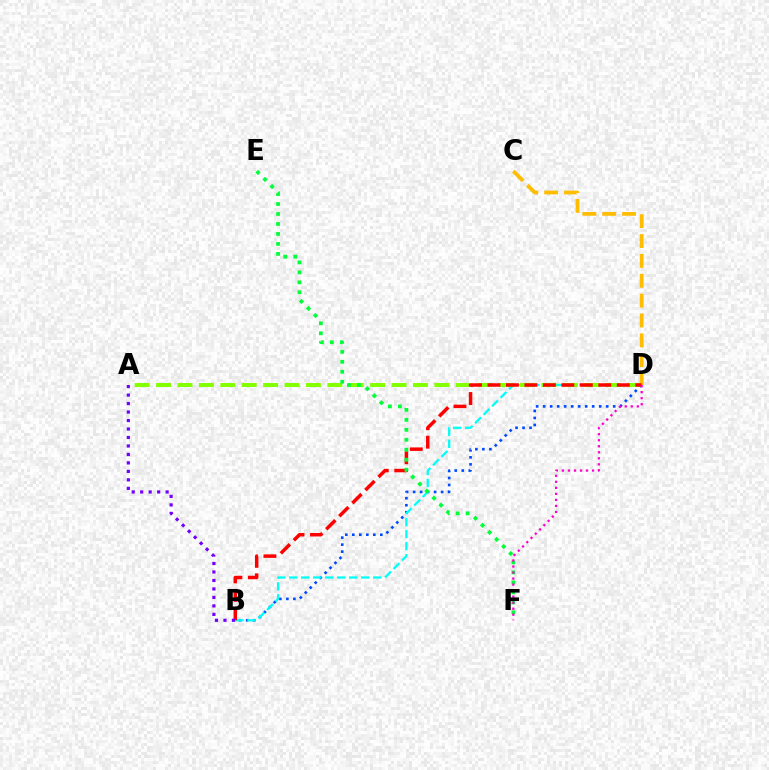{('B', 'D'): [{'color': '#004bff', 'line_style': 'dotted', 'thickness': 1.9}, {'color': '#00fff6', 'line_style': 'dashed', 'thickness': 1.63}, {'color': '#ff0000', 'line_style': 'dashed', 'thickness': 2.51}], ('A', 'D'): [{'color': '#84ff00', 'line_style': 'dashed', 'thickness': 2.91}], ('C', 'D'): [{'color': '#ffbd00', 'line_style': 'dashed', 'thickness': 2.7}], ('A', 'B'): [{'color': '#7200ff', 'line_style': 'dotted', 'thickness': 2.3}], ('E', 'F'): [{'color': '#00ff39', 'line_style': 'dotted', 'thickness': 2.71}], ('D', 'F'): [{'color': '#ff00cf', 'line_style': 'dotted', 'thickness': 1.64}]}